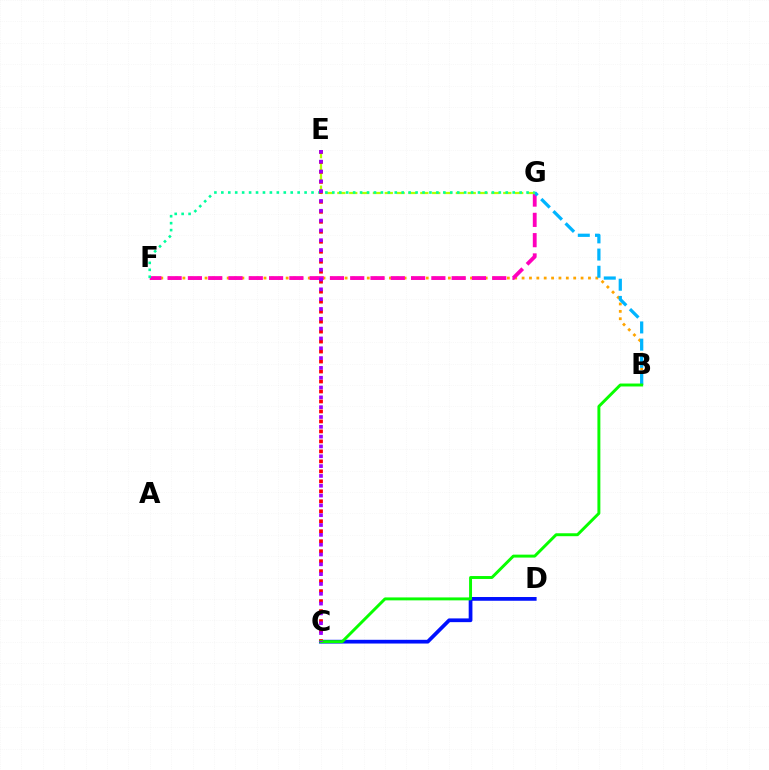{('B', 'F'): [{'color': '#ffa500', 'line_style': 'dotted', 'thickness': 2.0}], ('F', 'G'): [{'color': '#ff00bd', 'line_style': 'dashed', 'thickness': 2.76}, {'color': '#00ff9d', 'line_style': 'dotted', 'thickness': 1.88}], ('B', 'G'): [{'color': '#00b5ff', 'line_style': 'dashed', 'thickness': 2.33}], ('E', 'G'): [{'color': '#b3ff00', 'line_style': 'dashed', 'thickness': 1.61}], ('C', 'D'): [{'color': '#0010ff', 'line_style': 'solid', 'thickness': 2.69}], ('C', 'E'): [{'color': '#ff0000', 'line_style': 'dotted', 'thickness': 2.71}, {'color': '#9b00ff', 'line_style': 'dotted', 'thickness': 2.67}], ('B', 'C'): [{'color': '#08ff00', 'line_style': 'solid', 'thickness': 2.12}]}